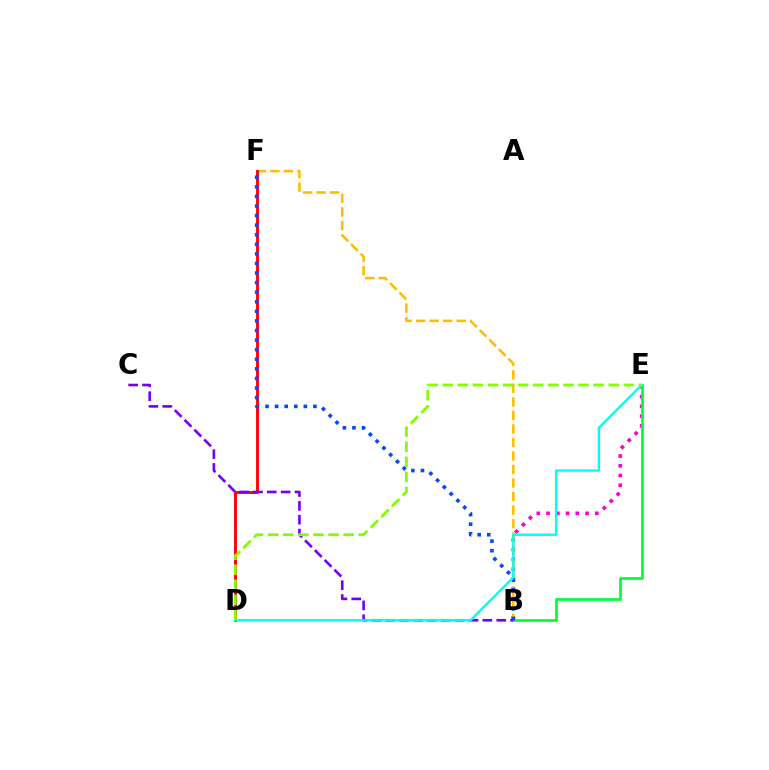{('B', 'E'): [{'color': '#ff00cf', 'line_style': 'dotted', 'thickness': 2.65}, {'color': '#00ff39', 'line_style': 'solid', 'thickness': 1.98}], ('B', 'F'): [{'color': '#ffbd00', 'line_style': 'dashed', 'thickness': 1.84}, {'color': '#004bff', 'line_style': 'dotted', 'thickness': 2.6}], ('D', 'F'): [{'color': '#ff0000', 'line_style': 'solid', 'thickness': 2.07}], ('B', 'C'): [{'color': '#7200ff', 'line_style': 'dashed', 'thickness': 1.88}], ('D', 'E'): [{'color': '#00fff6', 'line_style': 'solid', 'thickness': 1.75}, {'color': '#84ff00', 'line_style': 'dashed', 'thickness': 2.05}]}